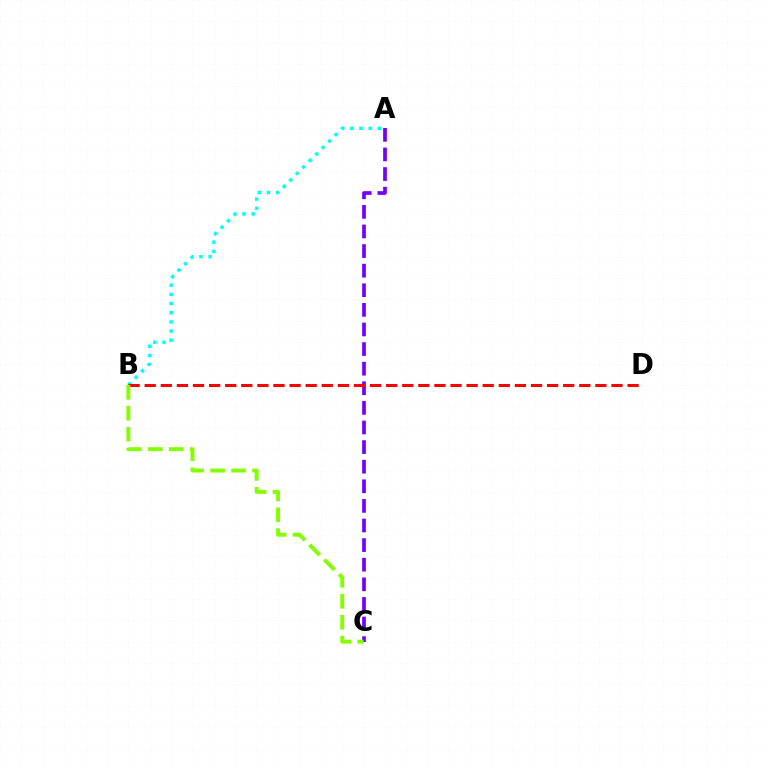{('A', 'C'): [{'color': '#7200ff', 'line_style': 'dashed', 'thickness': 2.66}], ('A', 'B'): [{'color': '#00fff6', 'line_style': 'dotted', 'thickness': 2.49}], ('B', 'D'): [{'color': '#ff0000', 'line_style': 'dashed', 'thickness': 2.19}], ('B', 'C'): [{'color': '#84ff00', 'line_style': 'dashed', 'thickness': 2.84}]}